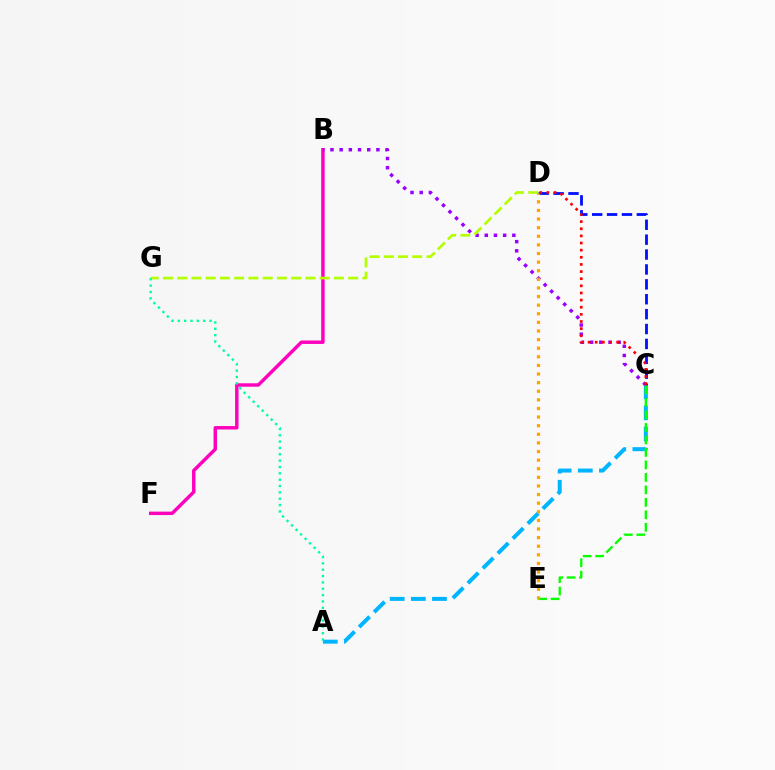{('B', 'F'): [{'color': '#ff00bd', 'line_style': 'solid', 'thickness': 2.48}], ('A', 'C'): [{'color': '#00b5ff', 'line_style': 'dashed', 'thickness': 2.87}], ('C', 'D'): [{'color': '#0010ff', 'line_style': 'dashed', 'thickness': 2.02}, {'color': '#ff0000', 'line_style': 'dotted', 'thickness': 1.94}], ('B', 'C'): [{'color': '#9b00ff', 'line_style': 'dotted', 'thickness': 2.5}], ('C', 'E'): [{'color': '#08ff00', 'line_style': 'dashed', 'thickness': 1.7}], ('D', 'G'): [{'color': '#b3ff00', 'line_style': 'dashed', 'thickness': 1.94}], ('D', 'E'): [{'color': '#ffa500', 'line_style': 'dotted', 'thickness': 2.34}], ('A', 'G'): [{'color': '#00ff9d', 'line_style': 'dotted', 'thickness': 1.72}]}